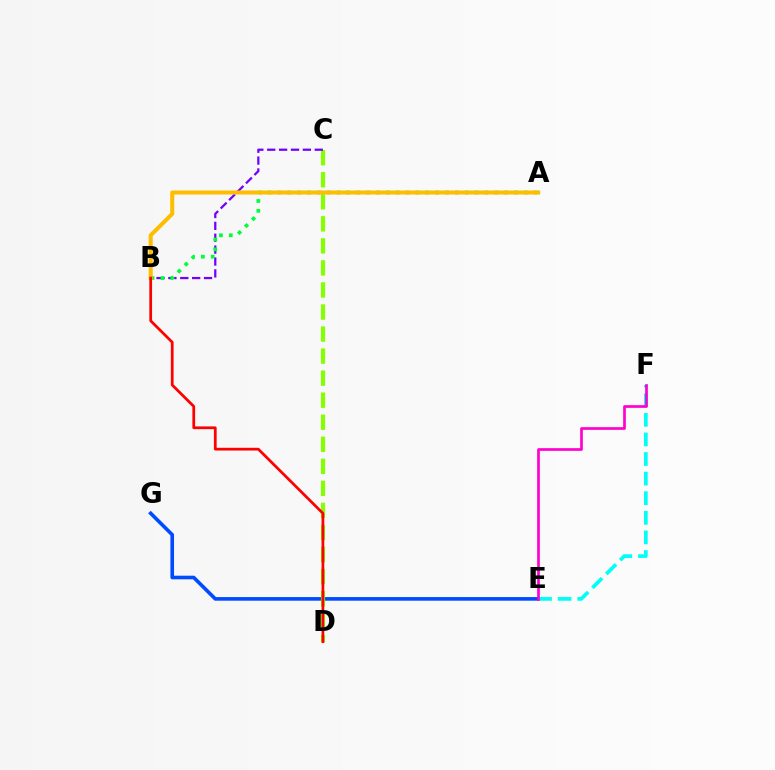{('E', 'G'): [{'color': '#004bff', 'line_style': 'solid', 'thickness': 2.61}], ('C', 'D'): [{'color': '#84ff00', 'line_style': 'dashed', 'thickness': 2.99}], ('B', 'C'): [{'color': '#7200ff', 'line_style': 'dashed', 'thickness': 1.61}], ('E', 'F'): [{'color': '#00fff6', 'line_style': 'dashed', 'thickness': 2.66}, {'color': '#ff00cf', 'line_style': 'solid', 'thickness': 1.94}], ('A', 'B'): [{'color': '#00ff39', 'line_style': 'dotted', 'thickness': 2.68}, {'color': '#ffbd00', 'line_style': 'solid', 'thickness': 2.9}], ('B', 'D'): [{'color': '#ff0000', 'line_style': 'solid', 'thickness': 1.98}]}